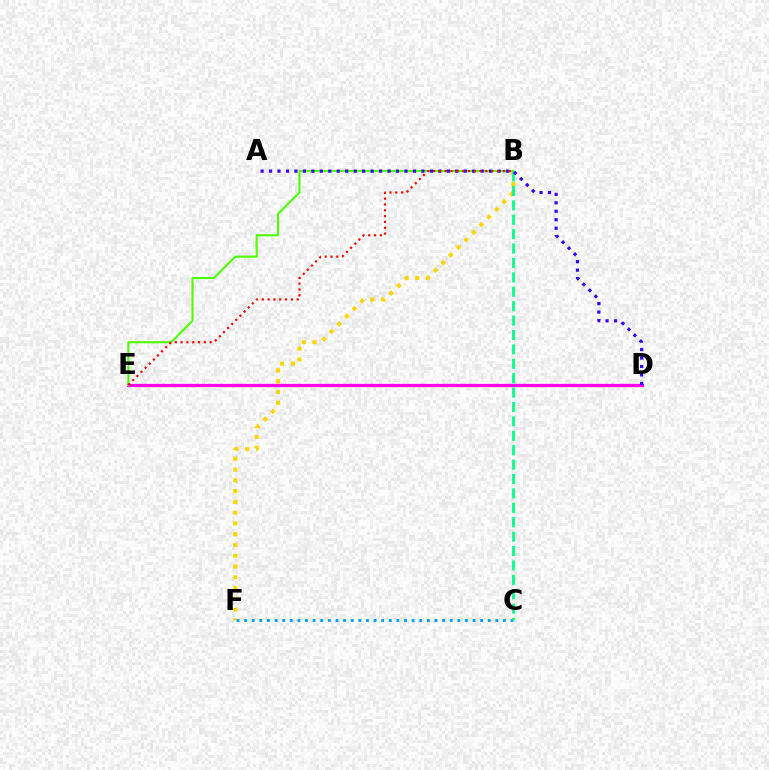{('D', 'E'): [{'color': '#ff00ed', 'line_style': 'solid', 'thickness': 2.33}], ('B', 'F'): [{'color': '#ffd500', 'line_style': 'dotted', 'thickness': 2.93}], ('C', 'F'): [{'color': '#009eff', 'line_style': 'dotted', 'thickness': 2.07}], ('B', 'E'): [{'color': '#4fff00', 'line_style': 'solid', 'thickness': 1.51}, {'color': '#ff0000', 'line_style': 'dotted', 'thickness': 1.58}], ('B', 'C'): [{'color': '#00ff86', 'line_style': 'dashed', 'thickness': 1.96}], ('A', 'D'): [{'color': '#3700ff', 'line_style': 'dotted', 'thickness': 2.3}]}